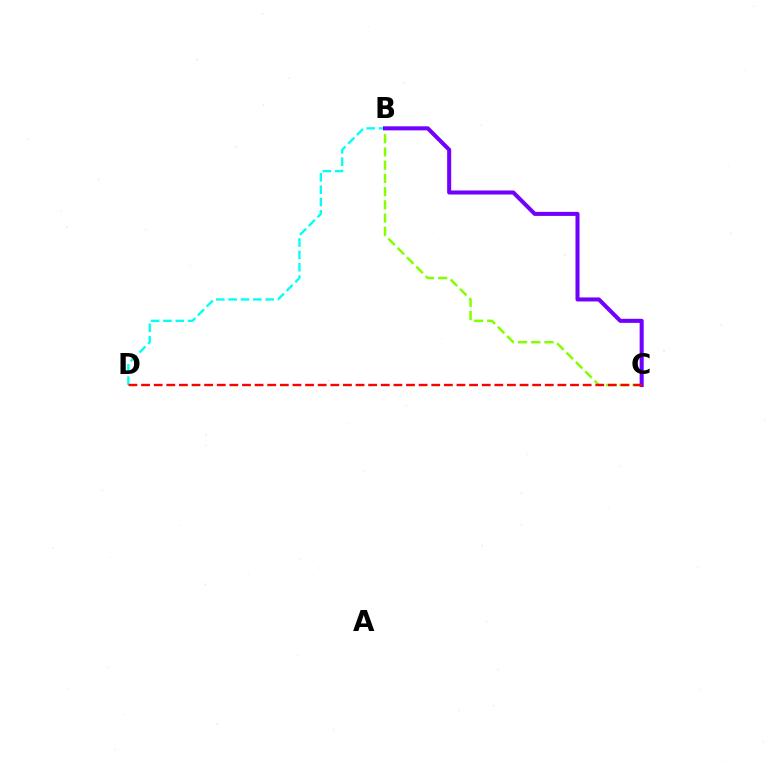{('B', 'C'): [{'color': '#84ff00', 'line_style': 'dashed', 'thickness': 1.8}, {'color': '#7200ff', 'line_style': 'solid', 'thickness': 2.91}], ('B', 'D'): [{'color': '#00fff6', 'line_style': 'dashed', 'thickness': 1.68}], ('C', 'D'): [{'color': '#ff0000', 'line_style': 'dashed', 'thickness': 1.71}]}